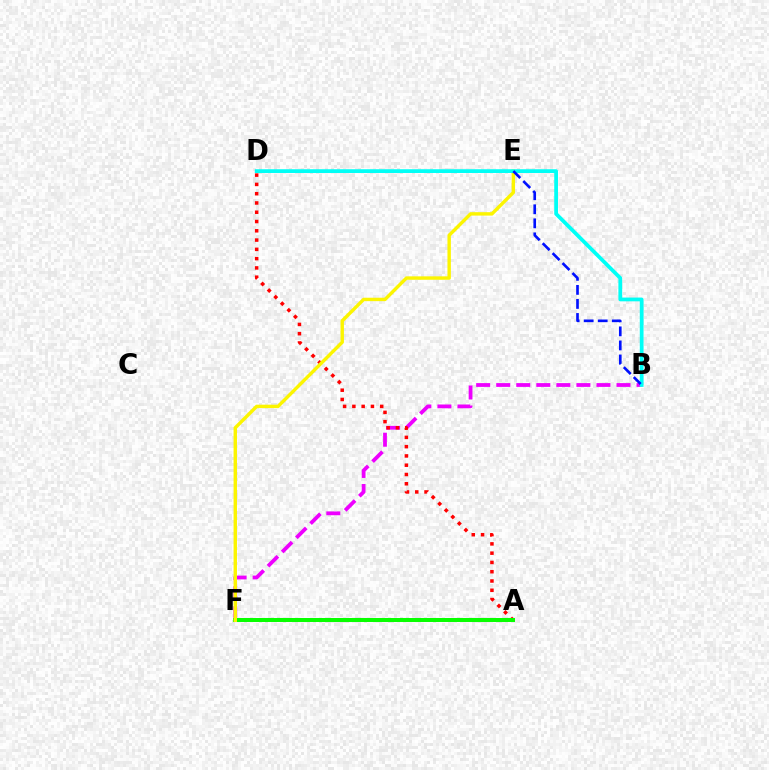{('B', 'F'): [{'color': '#ee00ff', 'line_style': 'dashed', 'thickness': 2.72}], ('A', 'D'): [{'color': '#ff0000', 'line_style': 'dotted', 'thickness': 2.52}], ('A', 'F'): [{'color': '#08ff00', 'line_style': 'solid', 'thickness': 2.88}], ('E', 'F'): [{'color': '#fcf500', 'line_style': 'solid', 'thickness': 2.46}], ('B', 'D'): [{'color': '#00fff6', 'line_style': 'solid', 'thickness': 2.71}], ('B', 'E'): [{'color': '#0010ff', 'line_style': 'dashed', 'thickness': 1.91}]}